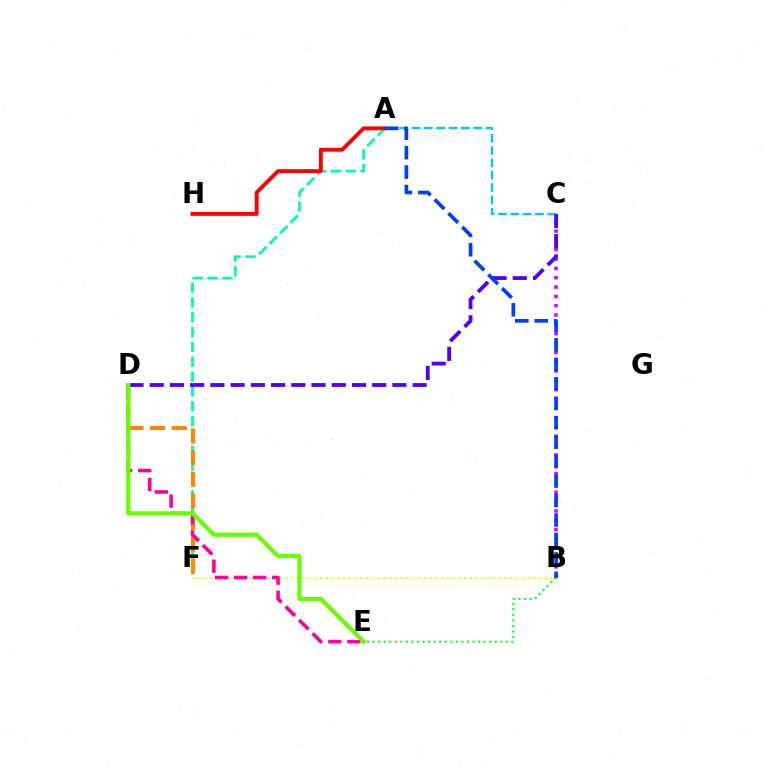{('A', 'F'): [{'color': '#00ffaf', 'line_style': 'dashed', 'thickness': 2.01}], ('D', 'F'): [{'color': '#ff8800', 'line_style': 'dashed', 'thickness': 2.94}], ('B', 'E'): [{'color': '#00ff27', 'line_style': 'dotted', 'thickness': 1.51}], ('B', 'C'): [{'color': '#d600ff', 'line_style': 'dotted', 'thickness': 2.53}], ('B', 'F'): [{'color': '#eeff00', 'line_style': 'dotted', 'thickness': 1.57}], ('D', 'E'): [{'color': '#ff00a0', 'line_style': 'dashed', 'thickness': 2.59}, {'color': '#66ff00', 'line_style': 'solid', 'thickness': 2.99}], ('A', 'C'): [{'color': '#00c7ff', 'line_style': 'dashed', 'thickness': 1.67}], ('C', 'D'): [{'color': '#4f00ff', 'line_style': 'dashed', 'thickness': 2.75}], ('A', 'H'): [{'color': '#ff0000', 'line_style': 'solid', 'thickness': 2.79}], ('A', 'B'): [{'color': '#003fff', 'line_style': 'dashed', 'thickness': 2.64}]}